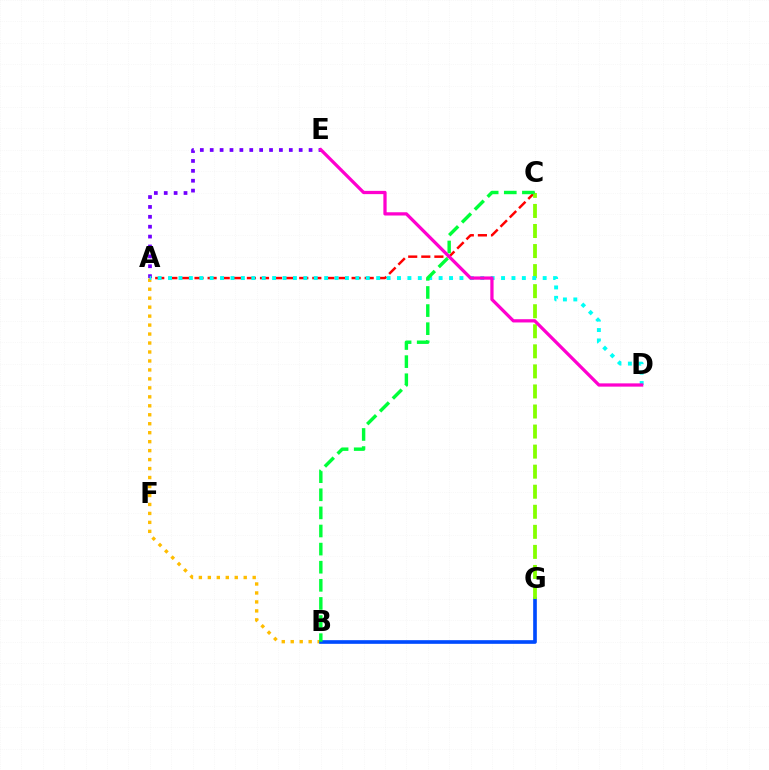{('A', 'B'): [{'color': '#ffbd00', 'line_style': 'dotted', 'thickness': 2.44}], ('A', 'C'): [{'color': '#ff0000', 'line_style': 'dashed', 'thickness': 1.78}], ('B', 'G'): [{'color': '#004bff', 'line_style': 'solid', 'thickness': 2.63}], ('A', 'E'): [{'color': '#7200ff', 'line_style': 'dotted', 'thickness': 2.69}], ('C', 'G'): [{'color': '#84ff00', 'line_style': 'dashed', 'thickness': 2.72}], ('A', 'D'): [{'color': '#00fff6', 'line_style': 'dotted', 'thickness': 2.83}], ('B', 'C'): [{'color': '#00ff39', 'line_style': 'dashed', 'thickness': 2.46}], ('D', 'E'): [{'color': '#ff00cf', 'line_style': 'solid', 'thickness': 2.34}]}